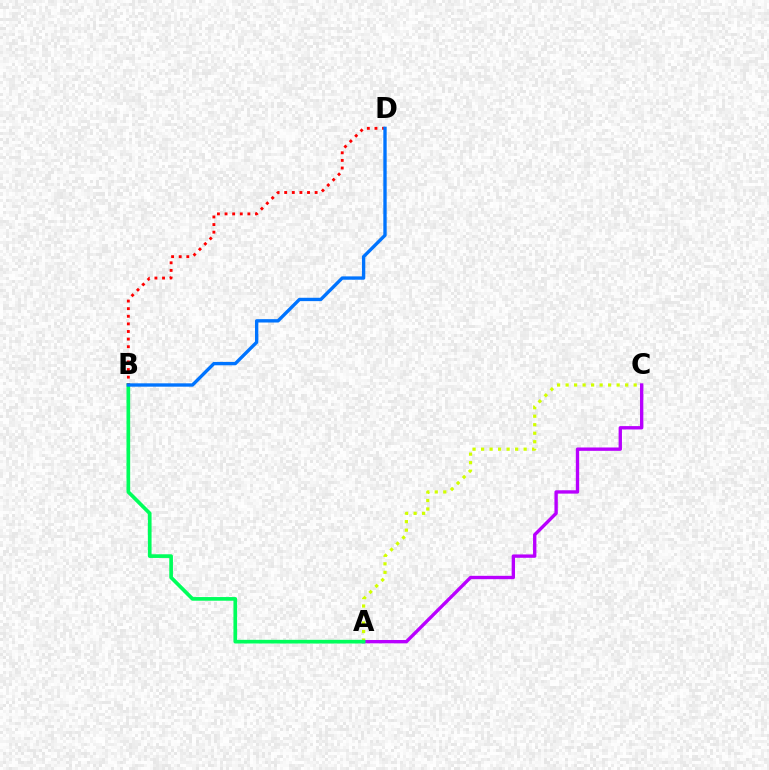{('A', 'C'): [{'color': '#d1ff00', 'line_style': 'dotted', 'thickness': 2.31}, {'color': '#b900ff', 'line_style': 'solid', 'thickness': 2.42}], ('A', 'B'): [{'color': '#00ff5c', 'line_style': 'solid', 'thickness': 2.65}], ('B', 'D'): [{'color': '#ff0000', 'line_style': 'dotted', 'thickness': 2.07}, {'color': '#0074ff', 'line_style': 'solid', 'thickness': 2.41}]}